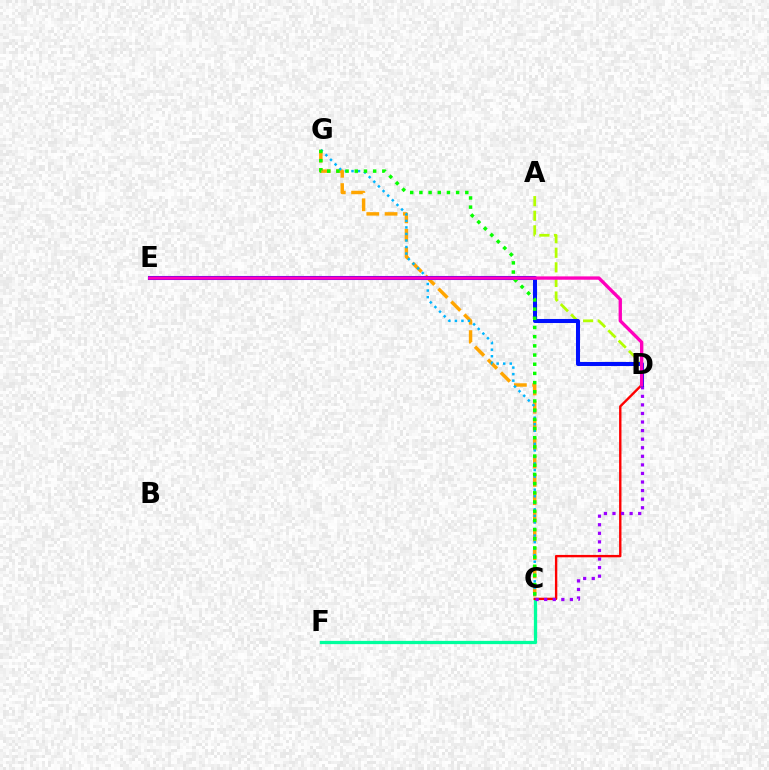{('C', 'F'): [{'color': '#00ff9d', 'line_style': 'solid', 'thickness': 2.35}], ('C', 'G'): [{'color': '#ffa500', 'line_style': 'dashed', 'thickness': 2.48}, {'color': '#00b5ff', 'line_style': 'dotted', 'thickness': 1.78}, {'color': '#08ff00', 'line_style': 'dotted', 'thickness': 2.5}], ('C', 'D'): [{'color': '#ff0000', 'line_style': 'solid', 'thickness': 1.71}, {'color': '#9b00ff', 'line_style': 'dotted', 'thickness': 2.33}], ('A', 'D'): [{'color': '#b3ff00', 'line_style': 'dashed', 'thickness': 1.98}], ('D', 'E'): [{'color': '#0010ff', 'line_style': 'solid', 'thickness': 2.91}, {'color': '#ff00bd', 'line_style': 'solid', 'thickness': 2.4}]}